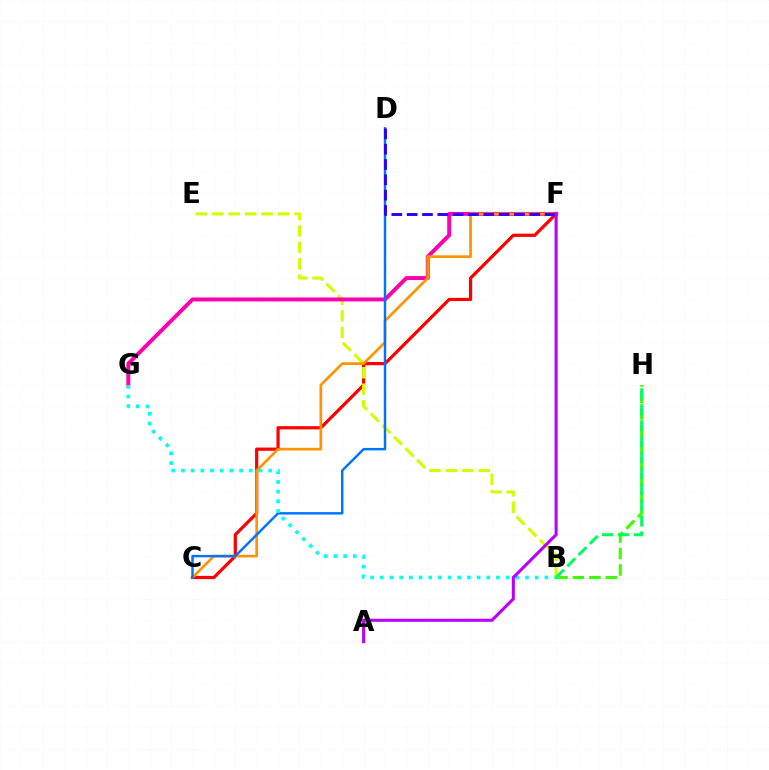{('B', 'H'): [{'color': '#3dff00', 'line_style': 'dashed', 'thickness': 2.24}, {'color': '#00ff5c', 'line_style': 'dashed', 'thickness': 2.16}], ('C', 'F'): [{'color': '#ff0000', 'line_style': 'solid', 'thickness': 2.32}, {'color': '#ff9400', 'line_style': 'solid', 'thickness': 1.94}], ('B', 'E'): [{'color': '#d1ff00', 'line_style': 'dashed', 'thickness': 2.23}], ('F', 'G'): [{'color': '#ff00ac', 'line_style': 'solid', 'thickness': 2.83}], ('C', 'D'): [{'color': '#0074ff', 'line_style': 'solid', 'thickness': 1.77}], ('D', 'F'): [{'color': '#2500ff', 'line_style': 'dashed', 'thickness': 2.08}], ('B', 'G'): [{'color': '#00fff6', 'line_style': 'dotted', 'thickness': 2.63}], ('A', 'F'): [{'color': '#b900ff', 'line_style': 'solid', 'thickness': 2.2}]}